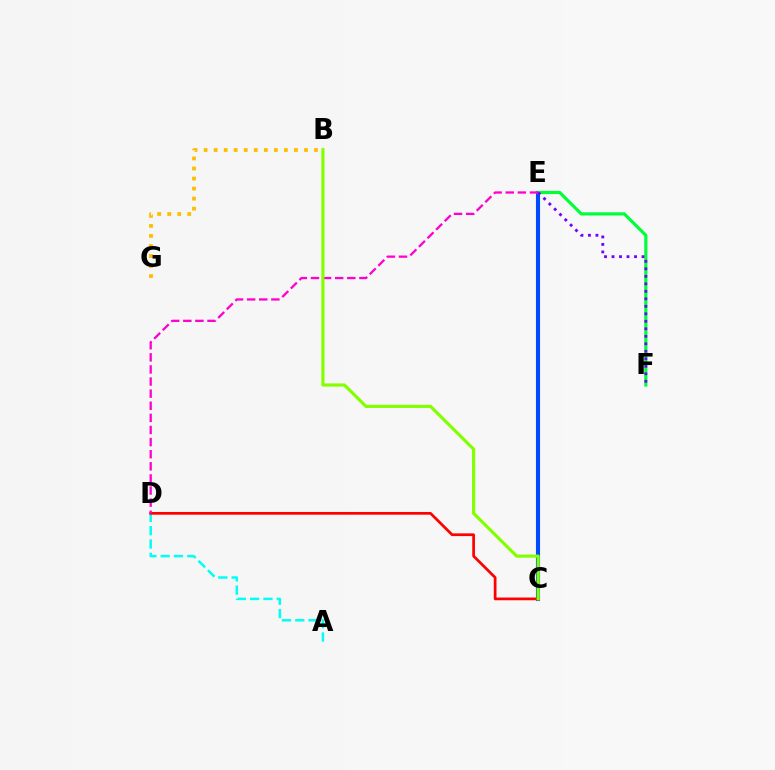{('C', 'E'): [{'color': '#004bff', 'line_style': 'solid', 'thickness': 2.96}], ('E', 'F'): [{'color': '#00ff39', 'line_style': 'solid', 'thickness': 2.29}, {'color': '#7200ff', 'line_style': 'dotted', 'thickness': 2.04}], ('B', 'G'): [{'color': '#ffbd00', 'line_style': 'dotted', 'thickness': 2.73}], ('A', 'D'): [{'color': '#00fff6', 'line_style': 'dashed', 'thickness': 1.81}], ('C', 'D'): [{'color': '#ff0000', 'line_style': 'solid', 'thickness': 1.96}], ('D', 'E'): [{'color': '#ff00cf', 'line_style': 'dashed', 'thickness': 1.64}], ('B', 'C'): [{'color': '#84ff00', 'line_style': 'solid', 'thickness': 2.29}]}